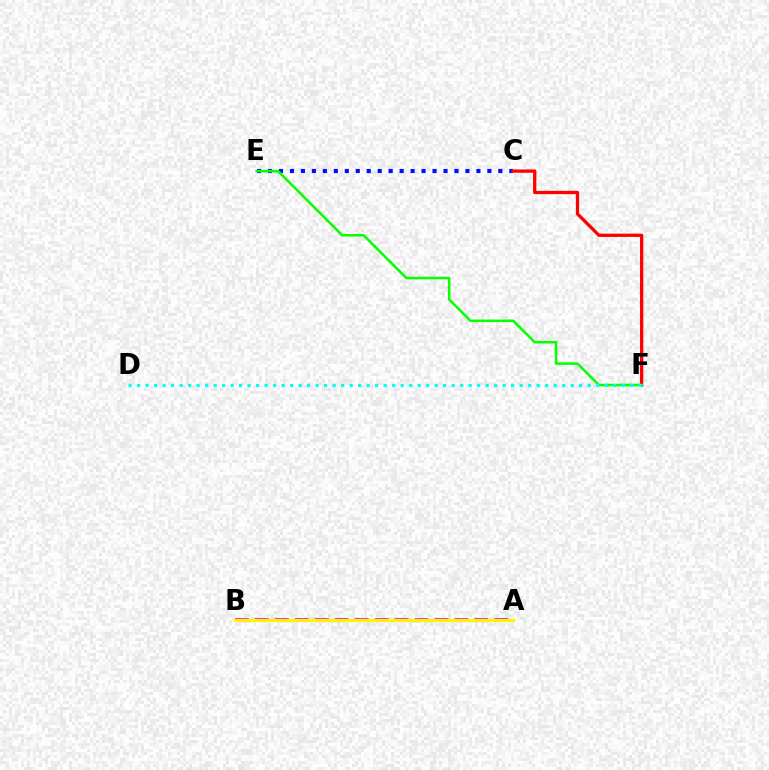{('C', 'E'): [{'color': '#0010ff', 'line_style': 'dotted', 'thickness': 2.98}], ('C', 'F'): [{'color': '#ff0000', 'line_style': 'solid', 'thickness': 2.37}], ('E', 'F'): [{'color': '#08ff00', 'line_style': 'solid', 'thickness': 1.83}], ('D', 'F'): [{'color': '#00fff6', 'line_style': 'dotted', 'thickness': 2.31}], ('A', 'B'): [{'color': '#ee00ff', 'line_style': 'dashed', 'thickness': 2.71}, {'color': '#fcf500', 'line_style': 'solid', 'thickness': 2.36}]}